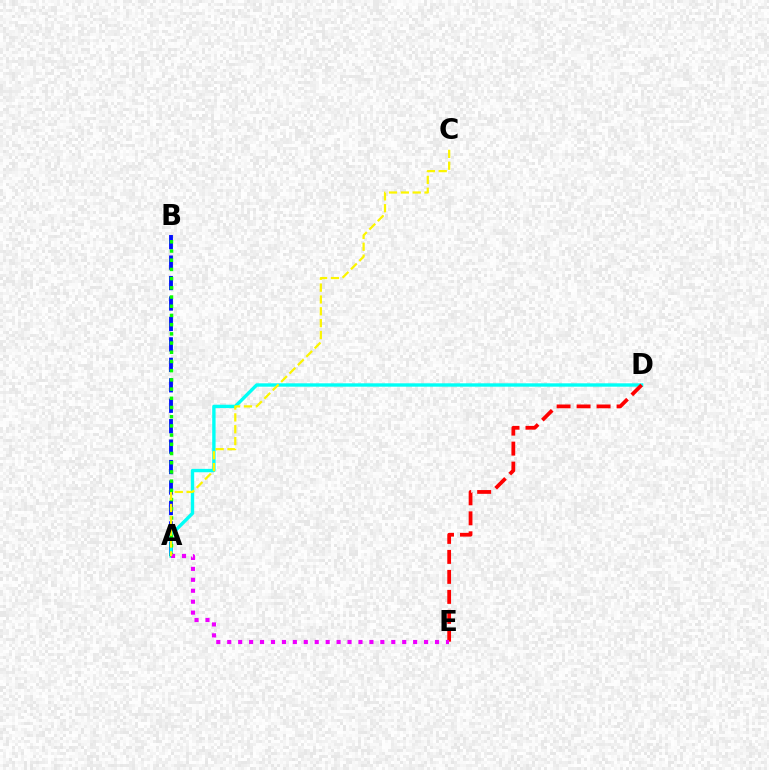{('A', 'B'): [{'color': '#0010ff', 'line_style': 'dashed', 'thickness': 2.78}, {'color': '#08ff00', 'line_style': 'dotted', 'thickness': 2.5}], ('A', 'D'): [{'color': '#00fff6', 'line_style': 'solid', 'thickness': 2.43}], ('D', 'E'): [{'color': '#ff0000', 'line_style': 'dashed', 'thickness': 2.72}], ('A', 'E'): [{'color': '#ee00ff', 'line_style': 'dotted', 'thickness': 2.97}], ('A', 'C'): [{'color': '#fcf500', 'line_style': 'dashed', 'thickness': 1.61}]}